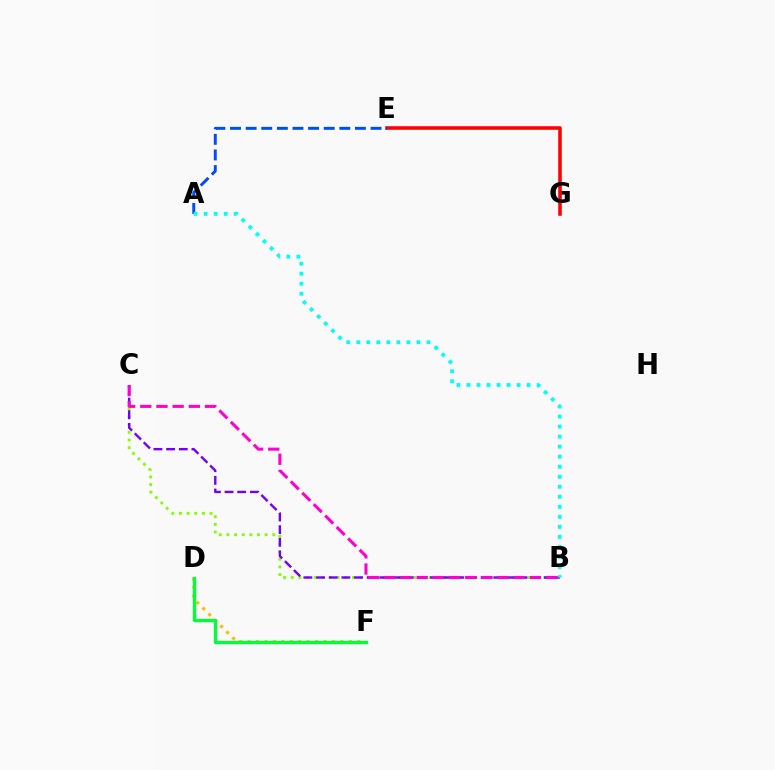{('D', 'F'): [{'color': '#ffbd00', 'line_style': 'dotted', 'thickness': 2.29}, {'color': '#00ff39', 'line_style': 'solid', 'thickness': 2.36}], ('E', 'G'): [{'color': '#ff0000', 'line_style': 'solid', 'thickness': 2.56}], ('A', 'E'): [{'color': '#004bff', 'line_style': 'dashed', 'thickness': 2.12}], ('B', 'C'): [{'color': '#84ff00', 'line_style': 'dotted', 'thickness': 2.08}, {'color': '#7200ff', 'line_style': 'dashed', 'thickness': 1.72}, {'color': '#ff00cf', 'line_style': 'dashed', 'thickness': 2.2}], ('A', 'B'): [{'color': '#00fff6', 'line_style': 'dotted', 'thickness': 2.72}]}